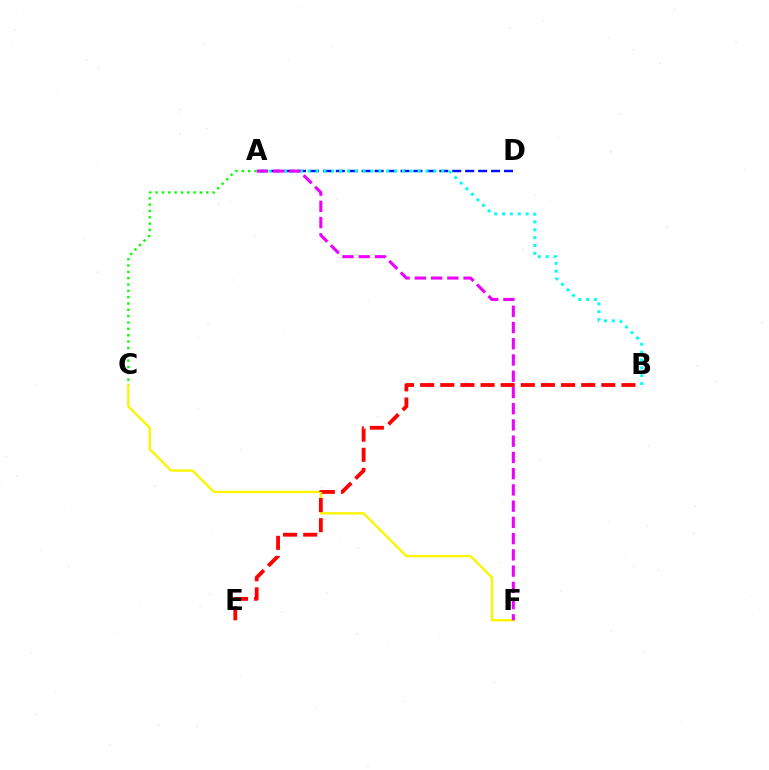{('C', 'F'): [{'color': '#fcf500', 'line_style': 'solid', 'thickness': 1.72}], ('B', 'E'): [{'color': '#ff0000', 'line_style': 'dashed', 'thickness': 2.74}], ('A', 'D'): [{'color': '#0010ff', 'line_style': 'dashed', 'thickness': 1.76}], ('A', 'B'): [{'color': '#00fff6', 'line_style': 'dotted', 'thickness': 2.13}], ('A', 'F'): [{'color': '#ee00ff', 'line_style': 'dashed', 'thickness': 2.21}], ('A', 'C'): [{'color': '#08ff00', 'line_style': 'dotted', 'thickness': 1.72}]}